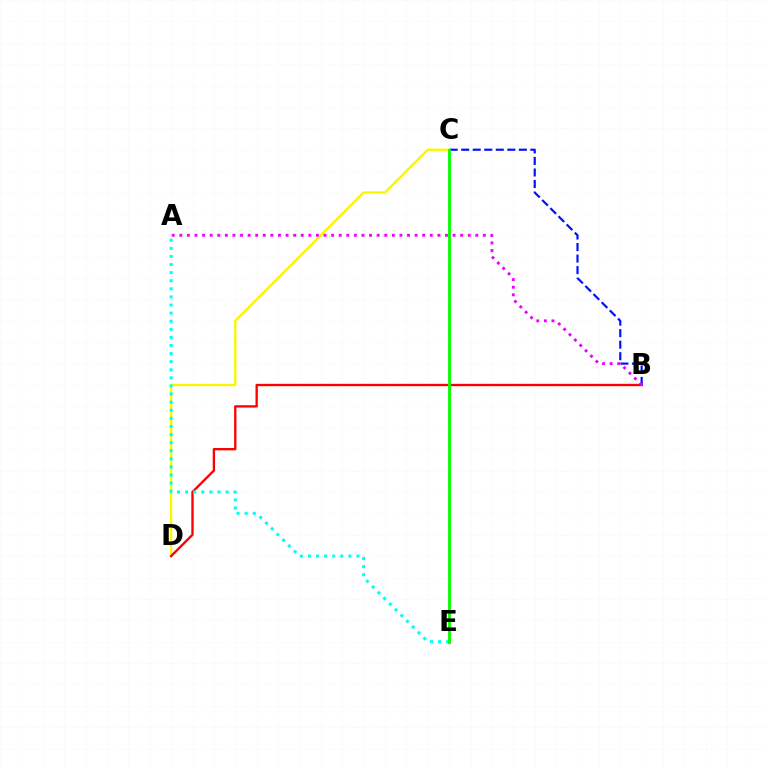{('C', 'D'): [{'color': '#fcf500', 'line_style': 'solid', 'thickness': 1.67}], ('B', 'D'): [{'color': '#ff0000', 'line_style': 'solid', 'thickness': 1.69}], ('B', 'C'): [{'color': '#0010ff', 'line_style': 'dashed', 'thickness': 1.57}], ('A', 'E'): [{'color': '#00fff6', 'line_style': 'dotted', 'thickness': 2.2}], ('A', 'B'): [{'color': '#ee00ff', 'line_style': 'dotted', 'thickness': 2.06}], ('C', 'E'): [{'color': '#08ff00', 'line_style': 'solid', 'thickness': 2.07}]}